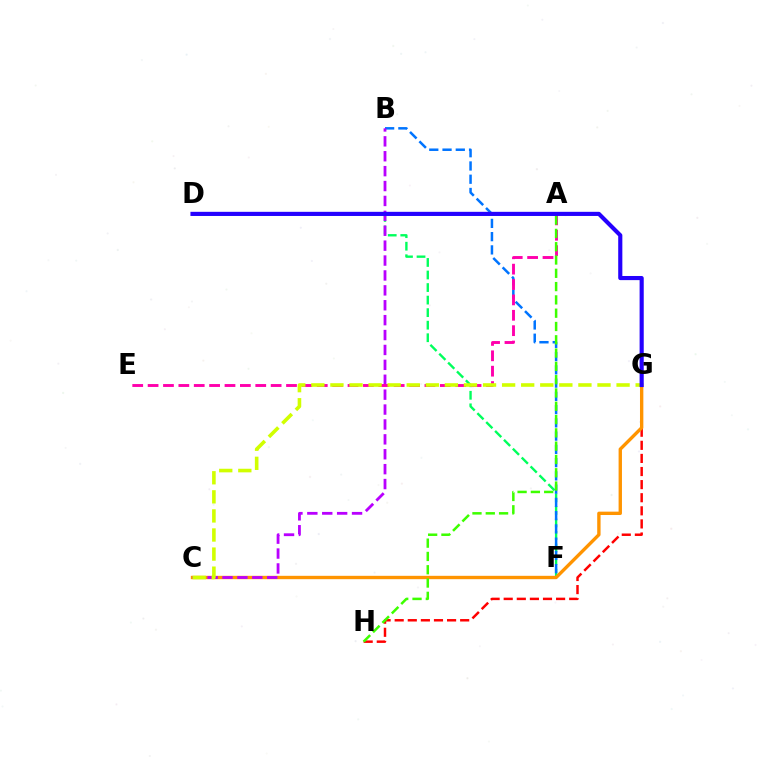{('D', 'F'): [{'color': '#00ff5c', 'line_style': 'dashed', 'thickness': 1.7}], ('B', 'F'): [{'color': '#0074ff', 'line_style': 'dashed', 'thickness': 1.8}], ('G', 'H'): [{'color': '#ff0000', 'line_style': 'dashed', 'thickness': 1.78}], ('A', 'D'): [{'color': '#00fff6', 'line_style': 'solid', 'thickness': 1.82}], ('C', 'G'): [{'color': '#ff9400', 'line_style': 'solid', 'thickness': 2.42}, {'color': '#d1ff00', 'line_style': 'dashed', 'thickness': 2.59}], ('B', 'C'): [{'color': '#b900ff', 'line_style': 'dashed', 'thickness': 2.02}], ('A', 'E'): [{'color': '#ff00ac', 'line_style': 'dashed', 'thickness': 2.09}], ('A', 'H'): [{'color': '#3dff00', 'line_style': 'dashed', 'thickness': 1.81}], ('D', 'G'): [{'color': '#2500ff', 'line_style': 'solid', 'thickness': 2.98}]}